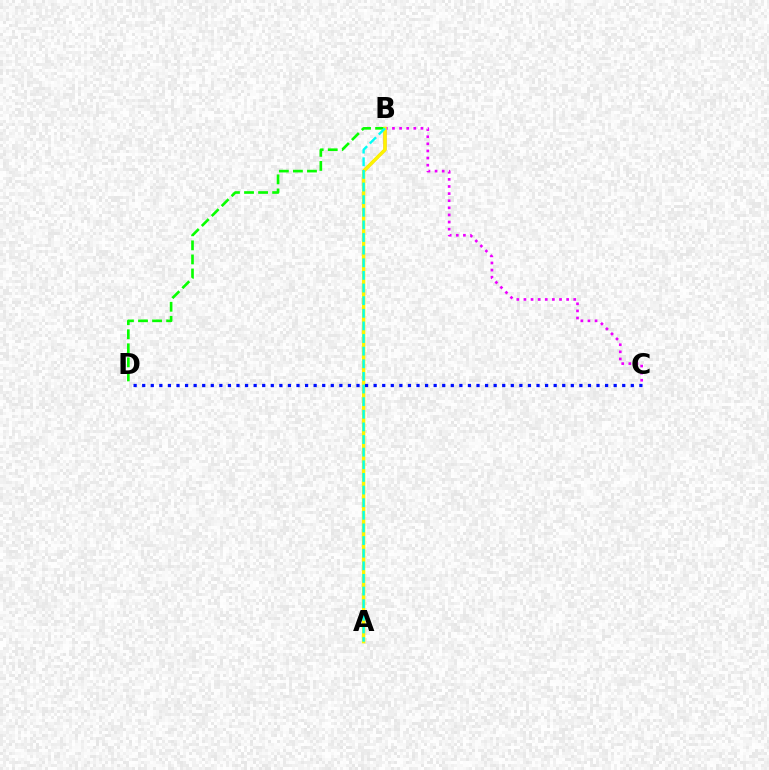{('A', 'B'): [{'color': '#ff0000', 'line_style': 'solid', 'thickness': 1.92}, {'color': '#fcf500', 'line_style': 'solid', 'thickness': 2.44}, {'color': '#00fff6', 'line_style': 'dashed', 'thickness': 1.72}], ('B', 'C'): [{'color': '#ee00ff', 'line_style': 'dotted', 'thickness': 1.93}], ('B', 'D'): [{'color': '#08ff00', 'line_style': 'dashed', 'thickness': 1.91}], ('C', 'D'): [{'color': '#0010ff', 'line_style': 'dotted', 'thickness': 2.33}]}